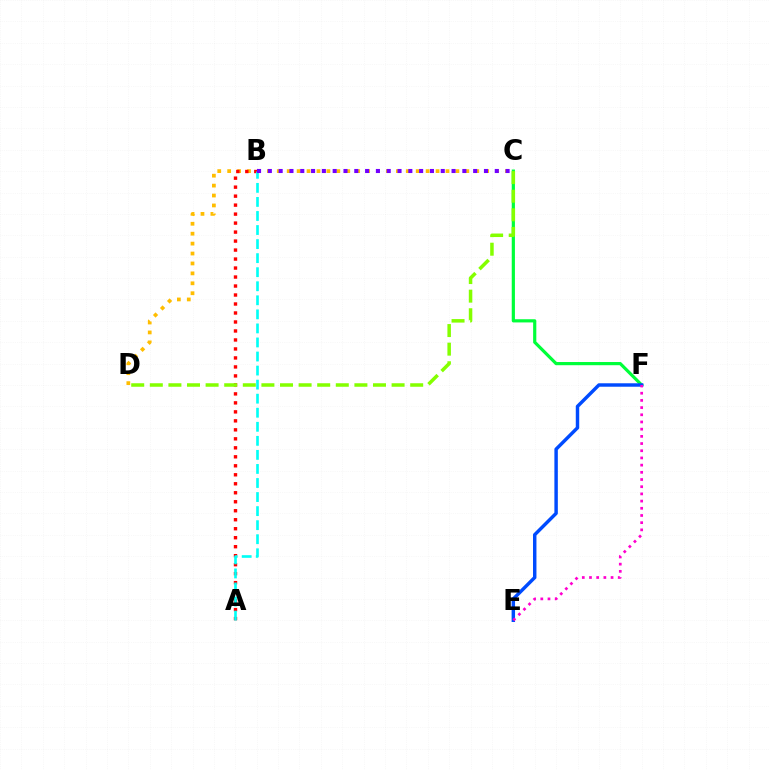{('C', 'D'): [{'color': '#ffbd00', 'line_style': 'dotted', 'thickness': 2.7}, {'color': '#84ff00', 'line_style': 'dashed', 'thickness': 2.53}], ('C', 'F'): [{'color': '#00ff39', 'line_style': 'solid', 'thickness': 2.3}], ('A', 'B'): [{'color': '#ff0000', 'line_style': 'dotted', 'thickness': 2.44}, {'color': '#00fff6', 'line_style': 'dashed', 'thickness': 1.91}], ('B', 'C'): [{'color': '#7200ff', 'line_style': 'dotted', 'thickness': 2.94}], ('E', 'F'): [{'color': '#004bff', 'line_style': 'solid', 'thickness': 2.48}, {'color': '#ff00cf', 'line_style': 'dotted', 'thickness': 1.95}]}